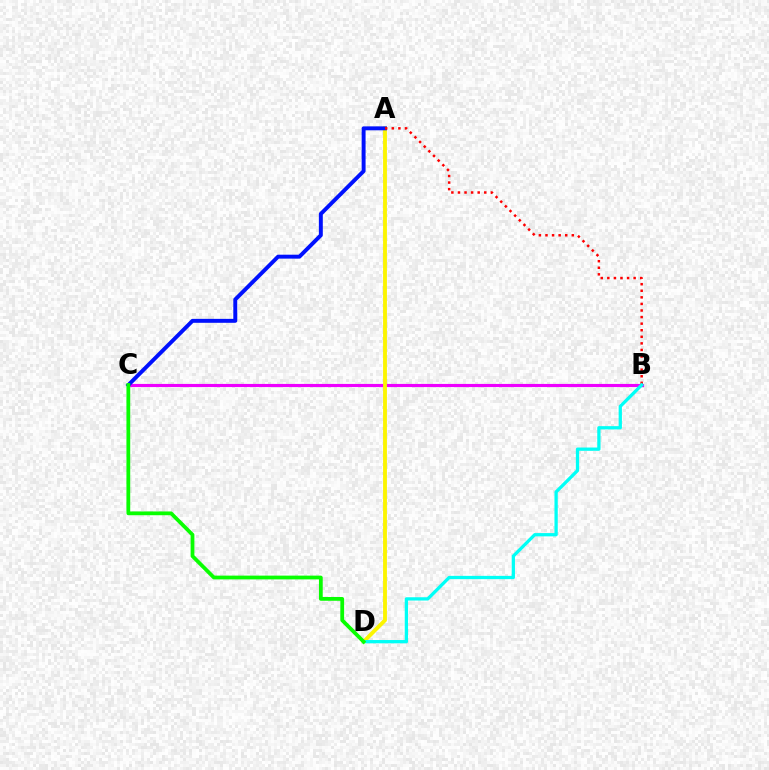{('B', 'C'): [{'color': '#ee00ff', 'line_style': 'solid', 'thickness': 2.26}], ('A', 'D'): [{'color': '#fcf500', 'line_style': 'solid', 'thickness': 2.77}], ('A', 'C'): [{'color': '#0010ff', 'line_style': 'solid', 'thickness': 2.84}], ('A', 'B'): [{'color': '#ff0000', 'line_style': 'dotted', 'thickness': 1.79}], ('B', 'D'): [{'color': '#00fff6', 'line_style': 'solid', 'thickness': 2.36}], ('C', 'D'): [{'color': '#08ff00', 'line_style': 'solid', 'thickness': 2.71}]}